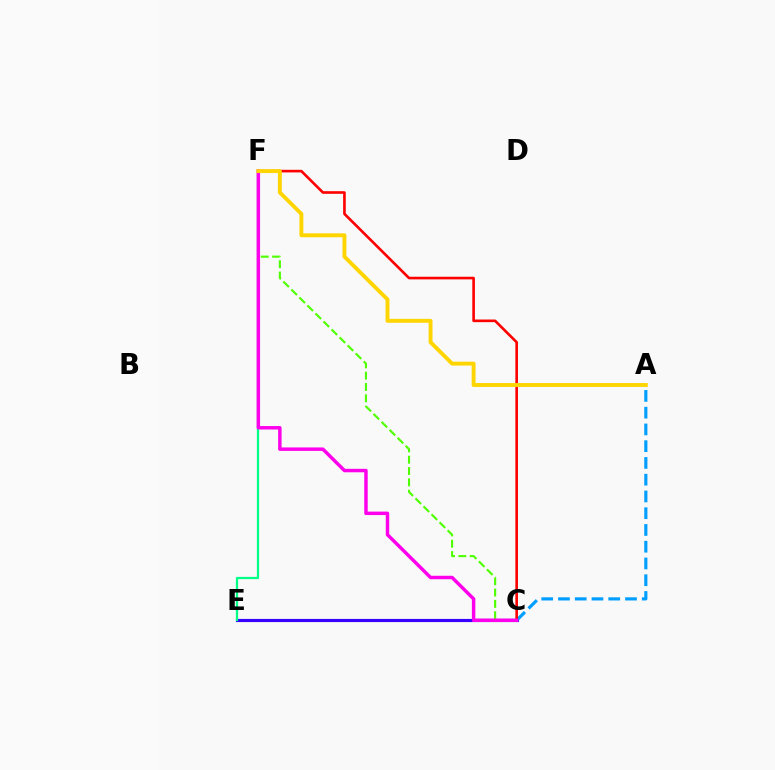{('C', 'E'): [{'color': '#3700ff', 'line_style': 'solid', 'thickness': 2.27}], ('E', 'F'): [{'color': '#00ff86', 'line_style': 'solid', 'thickness': 1.62}], ('A', 'C'): [{'color': '#009eff', 'line_style': 'dashed', 'thickness': 2.28}], ('C', 'F'): [{'color': '#4fff00', 'line_style': 'dashed', 'thickness': 1.54}, {'color': '#ff0000', 'line_style': 'solid', 'thickness': 1.89}, {'color': '#ff00ed', 'line_style': 'solid', 'thickness': 2.49}], ('A', 'F'): [{'color': '#ffd500', 'line_style': 'solid', 'thickness': 2.81}]}